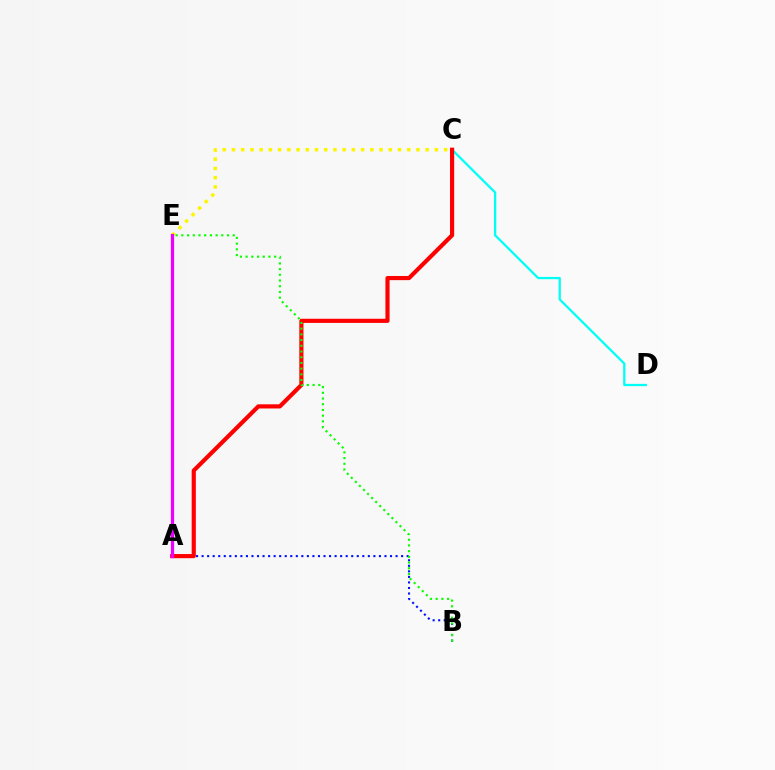{('A', 'B'): [{'color': '#0010ff', 'line_style': 'dotted', 'thickness': 1.51}], ('C', 'D'): [{'color': '#00fff6', 'line_style': 'solid', 'thickness': 1.64}], ('C', 'E'): [{'color': '#fcf500', 'line_style': 'dotted', 'thickness': 2.51}], ('A', 'C'): [{'color': '#ff0000', 'line_style': 'solid', 'thickness': 2.99}], ('A', 'E'): [{'color': '#ee00ff', 'line_style': 'solid', 'thickness': 2.34}], ('B', 'E'): [{'color': '#08ff00', 'line_style': 'dotted', 'thickness': 1.55}]}